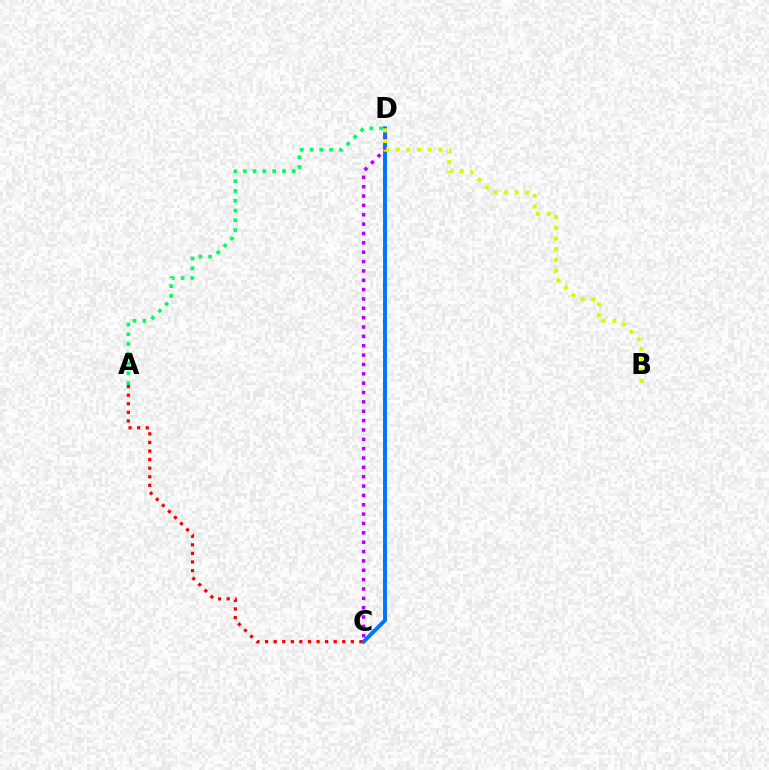{('C', 'D'): [{'color': '#0074ff', 'line_style': 'solid', 'thickness': 2.83}, {'color': '#b900ff', 'line_style': 'dotted', 'thickness': 2.54}], ('A', 'C'): [{'color': '#ff0000', 'line_style': 'dotted', 'thickness': 2.33}], ('B', 'D'): [{'color': '#d1ff00', 'line_style': 'dotted', 'thickness': 2.9}], ('A', 'D'): [{'color': '#00ff5c', 'line_style': 'dotted', 'thickness': 2.66}]}